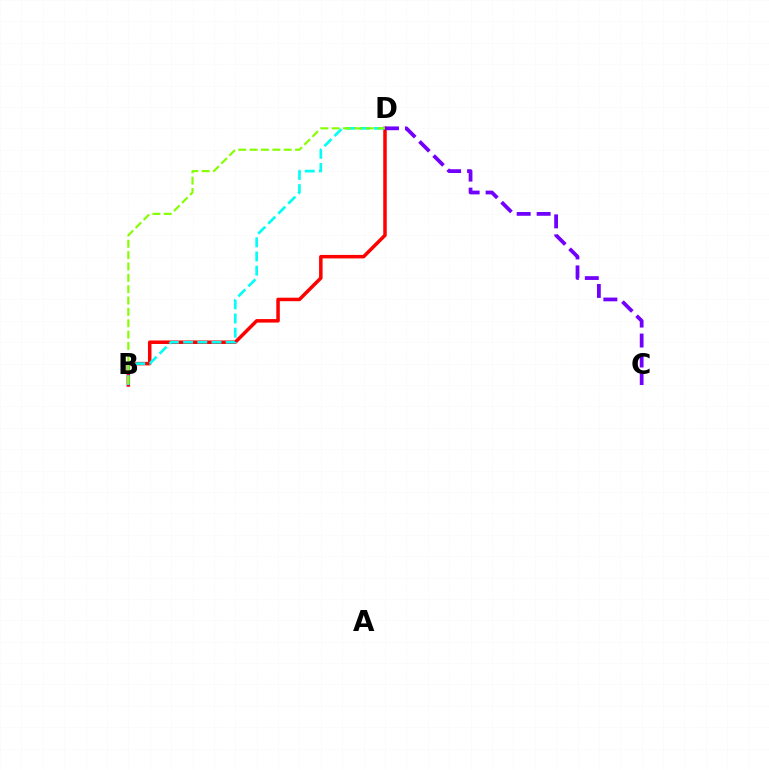{('B', 'D'): [{'color': '#ff0000', 'line_style': 'solid', 'thickness': 2.52}, {'color': '#00fff6', 'line_style': 'dashed', 'thickness': 1.93}, {'color': '#84ff00', 'line_style': 'dashed', 'thickness': 1.54}], ('C', 'D'): [{'color': '#7200ff', 'line_style': 'dashed', 'thickness': 2.71}]}